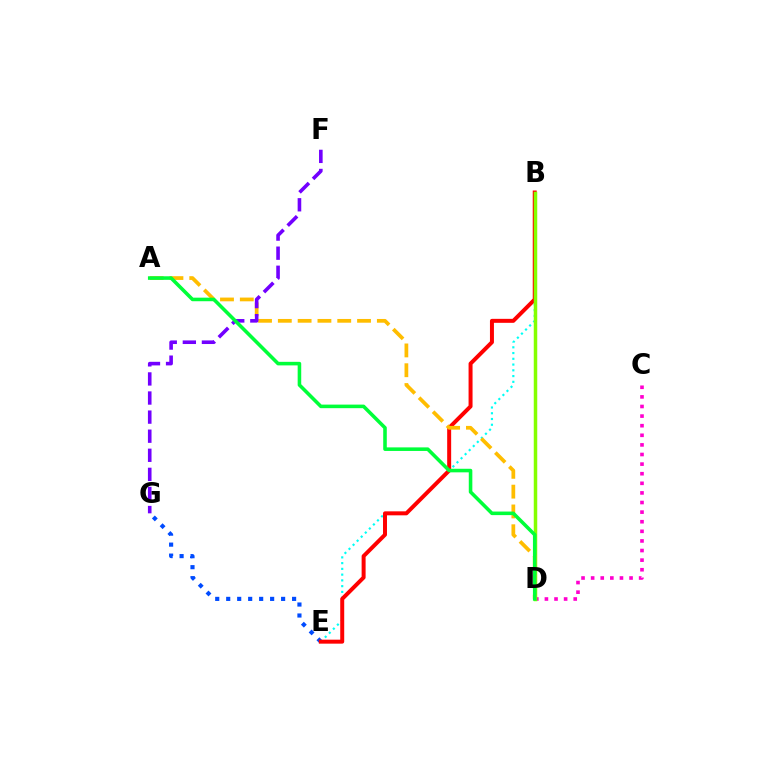{('E', 'G'): [{'color': '#004bff', 'line_style': 'dotted', 'thickness': 2.98}], ('B', 'E'): [{'color': '#00fff6', 'line_style': 'dotted', 'thickness': 1.56}, {'color': '#ff0000', 'line_style': 'solid', 'thickness': 2.86}], ('C', 'D'): [{'color': '#ff00cf', 'line_style': 'dotted', 'thickness': 2.61}], ('B', 'D'): [{'color': '#84ff00', 'line_style': 'solid', 'thickness': 2.51}], ('A', 'D'): [{'color': '#ffbd00', 'line_style': 'dashed', 'thickness': 2.69}, {'color': '#00ff39', 'line_style': 'solid', 'thickness': 2.57}], ('F', 'G'): [{'color': '#7200ff', 'line_style': 'dashed', 'thickness': 2.59}]}